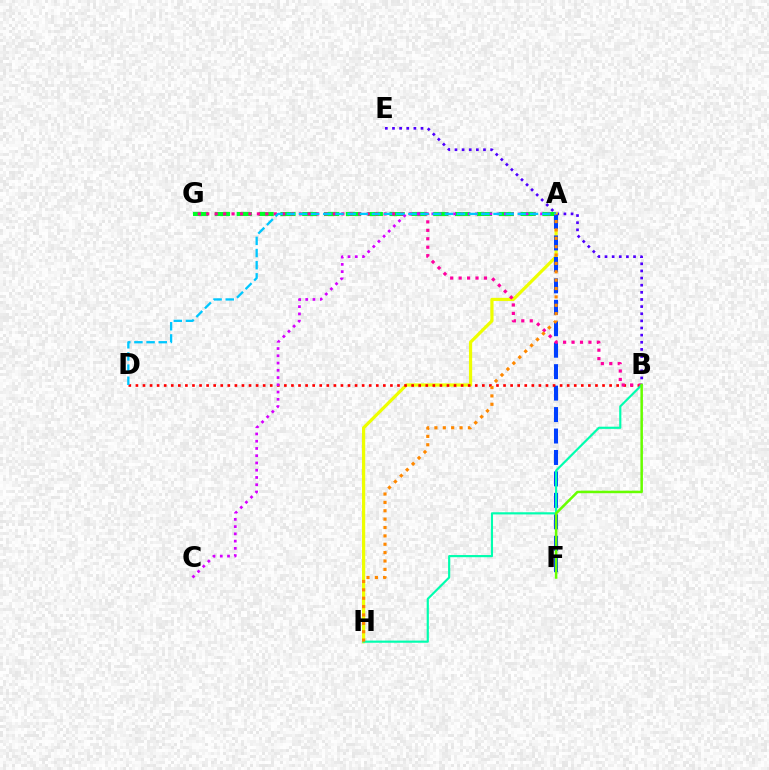{('B', 'E'): [{'color': '#4f00ff', 'line_style': 'dotted', 'thickness': 1.94}], ('A', 'H'): [{'color': '#eeff00', 'line_style': 'solid', 'thickness': 2.3}, {'color': '#ff8800', 'line_style': 'dotted', 'thickness': 2.27}], ('A', 'G'): [{'color': '#00ff27', 'line_style': 'dashed', 'thickness': 2.97}], ('A', 'F'): [{'color': '#003fff', 'line_style': 'dashed', 'thickness': 2.91}], ('B', 'D'): [{'color': '#ff0000', 'line_style': 'dotted', 'thickness': 1.92}], ('B', 'G'): [{'color': '#ff00a0', 'line_style': 'dotted', 'thickness': 2.29}], ('A', 'C'): [{'color': '#d600ff', 'line_style': 'dotted', 'thickness': 1.97}], ('A', 'D'): [{'color': '#00c7ff', 'line_style': 'dashed', 'thickness': 1.65}], ('B', 'H'): [{'color': '#00ffaf', 'line_style': 'solid', 'thickness': 1.56}], ('B', 'F'): [{'color': '#66ff00', 'line_style': 'solid', 'thickness': 1.82}]}